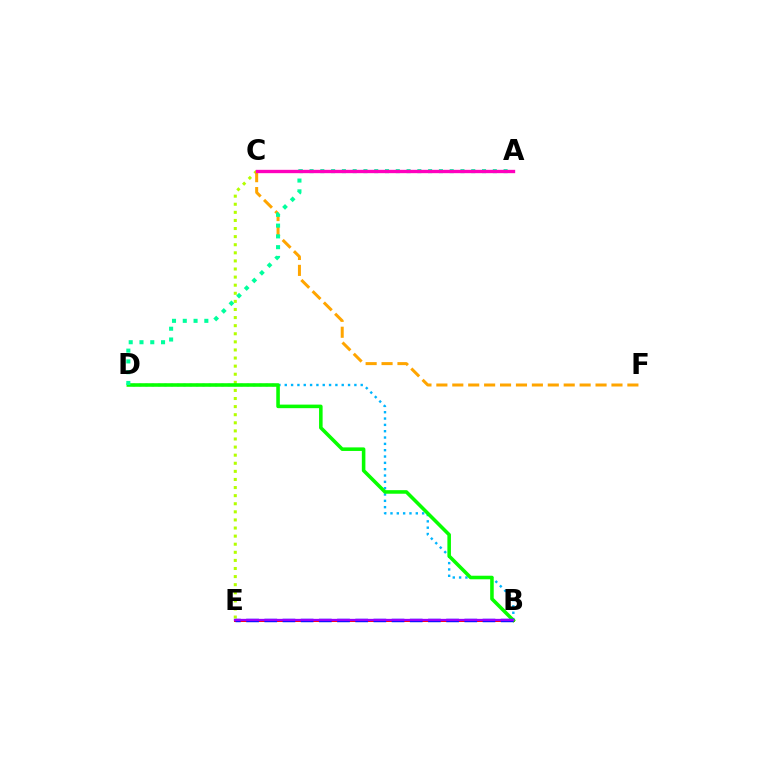{('C', 'E'): [{'color': '#b3ff00', 'line_style': 'dotted', 'thickness': 2.2}], ('C', 'F'): [{'color': '#ffa500', 'line_style': 'dashed', 'thickness': 2.16}], ('B', 'D'): [{'color': '#00b5ff', 'line_style': 'dotted', 'thickness': 1.72}, {'color': '#08ff00', 'line_style': 'solid', 'thickness': 2.56}], ('B', 'E'): [{'color': '#ff0000', 'line_style': 'solid', 'thickness': 2.14}, {'color': '#0010ff', 'line_style': 'dashed', 'thickness': 2.47}, {'color': '#9b00ff', 'line_style': 'solid', 'thickness': 1.65}], ('A', 'D'): [{'color': '#00ff9d', 'line_style': 'dotted', 'thickness': 2.93}], ('A', 'C'): [{'color': '#ff00bd', 'line_style': 'solid', 'thickness': 2.41}]}